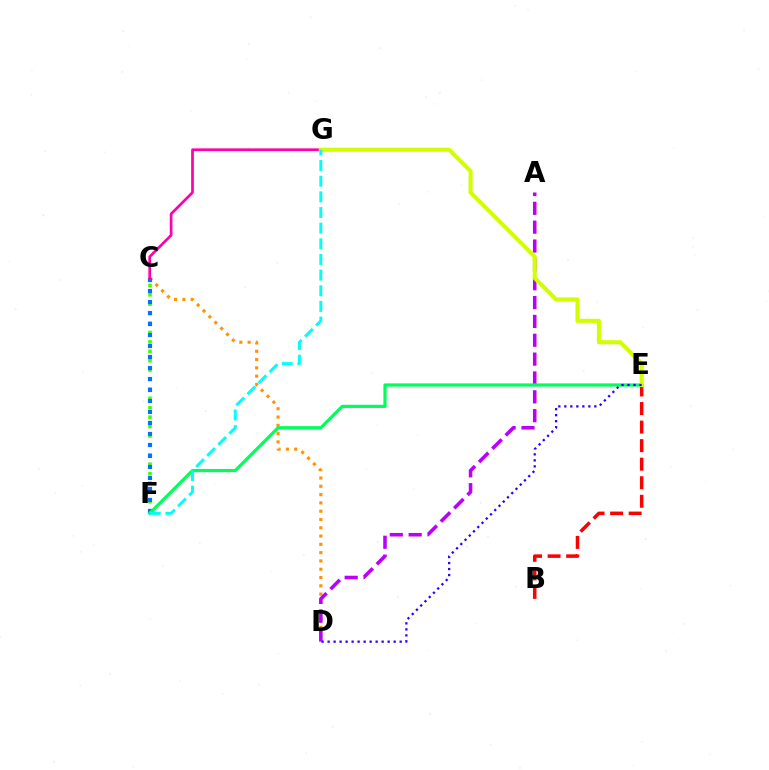{('C', 'D'): [{'color': '#ff9400', 'line_style': 'dotted', 'thickness': 2.25}], ('A', 'D'): [{'color': '#b900ff', 'line_style': 'dashed', 'thickness': 2.56}], ('C', 'F'): [{'color': '#3dff00', 'line_style': 'dotted', 'thickness': 2.56}, {'color': '#0074ff', 'line_style': 'dotted', 'thickness': 2.99}], ('B', 'E'): [{'color': '#ff0000', 'line_style': 'dashed', 'thickness': 2.52}], ('C', 'G'): [{'color': '#ff00ac', 'line_style': 'solid', 'thickness': 1.95}], ('E', 'F'): [{'color': '#00ff5c', 'line_style': 'solid', 'thickness': 2.31}], ('E', 'G'): [{'color': '#d1ff00', 'line_style': 'solid', 'thickness': 2.93}], ('F', 'G'): [{'color': '#00fff6', 'line_style': 'dashed', 'thickness': 2.13}], ('D', 'E'): [{'color': '#2500ff', 'line_style': 'dotted', 'thickness': 1.63}]}